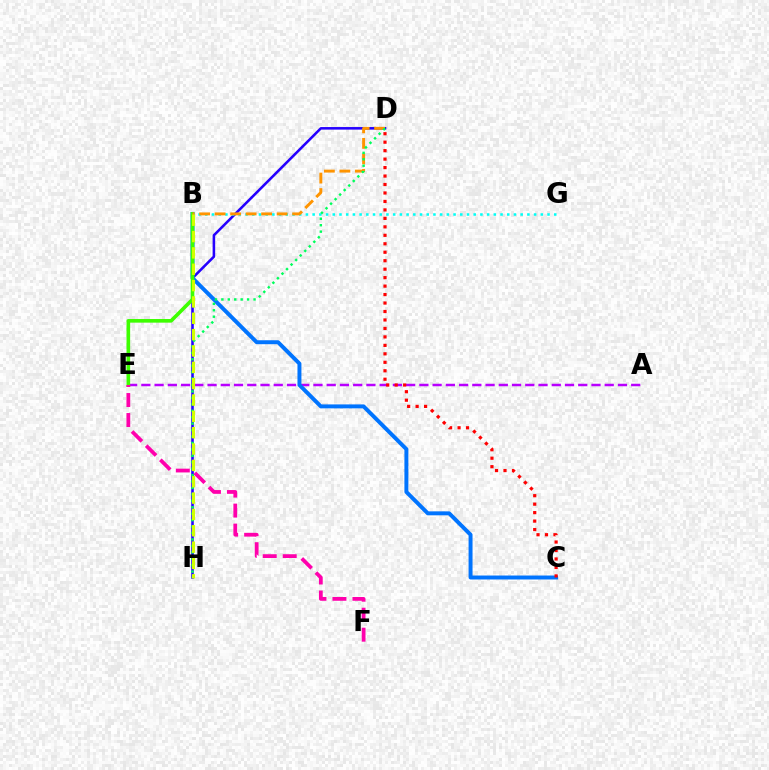{('D', 'H'): [{'color': '#2500ff', 'line_style': 'solid', 'thickness': 1.85}, {'color': '#00ff5c', 'line_style': 'dotted', 'thickness': 1.75}], ('B', 'G'): [{'color': '#00fff6', 'line_style': 'dotted', 'thickness': 1.82}], ('A', 'E'): [{'color': '#b900ff', 'line_style': 'dashed', 'thickness': 1.8}], ('B', 'C'): [{'color': '#0074ff', 'line_style': 'solid', 'thickness': 2.85}], ('B', 'E'): [{'color': '#3dff00', 'line_style': 'solid', 'thickness': 2.61}], ('E', 'F'): [{'color': '#ff00ac', 'line_style': 'dashed', 'thickness': 2.72}], ('B', 'D'): [{'color': '#ff9400', 'line_style': 'dashed', 'thickness': 2.11}], ('C', 'D'): [{'color': '#ff0000', 'line_style': 'dotted', 'thickness': 2.3}], ('B', 'H'): [{'color': '#d1ff00', 'line_style': 'dashed', 'thickness': 2.22}]}